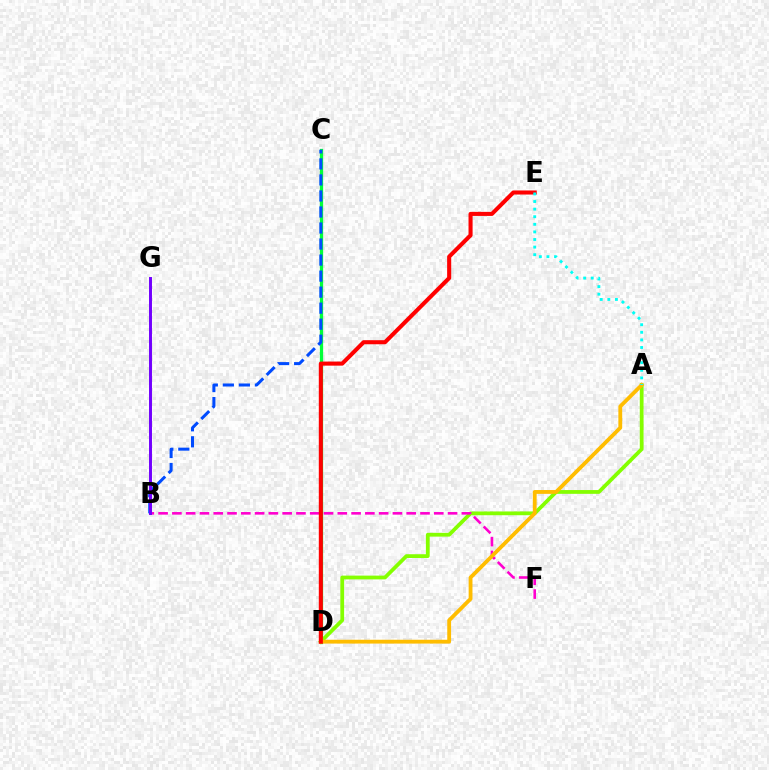{('C', 'D'): [{'color': '#00ff39', 'line_style': 'solid', 'thickness': 2.36}], ('A', 'D'): [{'color': '#84ff00', 'line_style': 'solid', 'thickness': 2.72}, {'color': '#ffbd00', 'line_style': 'solid', 'thickness': 2.75}], ('B', 'F'): [{'color': '#ff00cf', 'line_style': 'dashed', 'thickness': 1.87}], ('B', 'C'): [{'color': '#004bff', 'line_style': 'dashed', 'thickness': 2.18}], ('D', 'E'): [{'color': '#ff0000', 'line_style': 'solid', 'thickness': 2.93}], ('B', 'G'): [{'color': '#7200ff', 'line_style': 'solid', 'thickness': 2.13}], ('A', 'E'): [{'color': '#00fff6', 'line_style': 'dotted', 'thickness': 2.06}]}